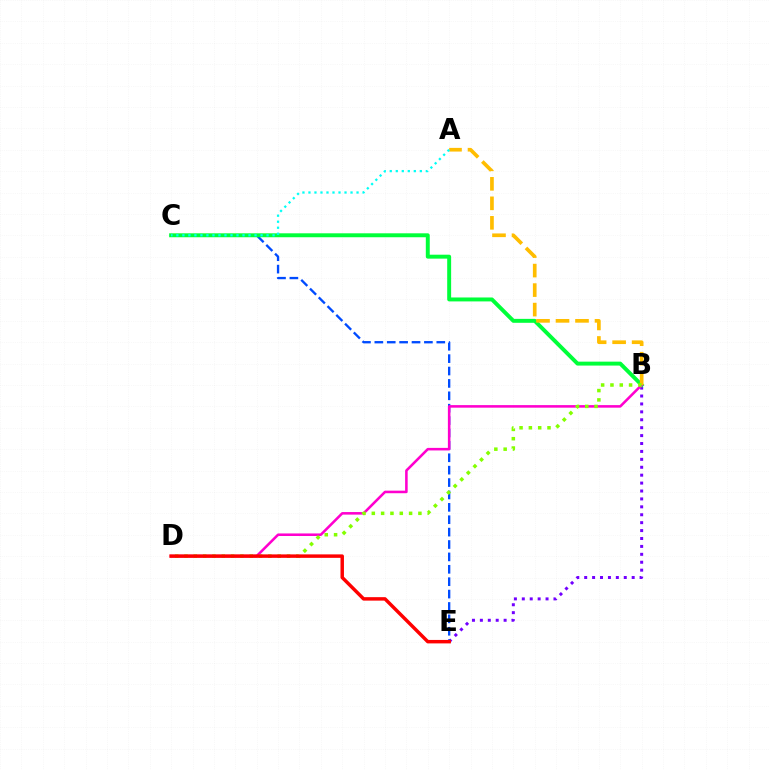{('B', 'E'): [{'color': '#7200ff', 'line_style': 'dotted', 'thickness': 2.15}], ('C', 'E'): [{'color': '#004bff', 'line_style': 'dashed', 'thickness': 1.68}], ('B', 'C'): [{'color': '#00ff39', 'line_style': 'solid', 'thickness': 2.83}], ('B', 'D'): [{'color': '#ff00cf', 'line_style': 'solid', 'thickness': 1.84}, {'color': '#84ff00', 'line_style': 'dotted', 'thickness': 2.53}], ('A', 'B'): [{'color': '#ffbd00', 'line_style': 'dashed', 'thickness': 2.65}], ('A', 'C'): [{'color': '#00fff6', 'line_style': 'dotted', 'thickness': 1.63}], ('D', 'E'): [{'color': '#ff0000', 'line_style': 'solid', 'thickness': 2.49}]}